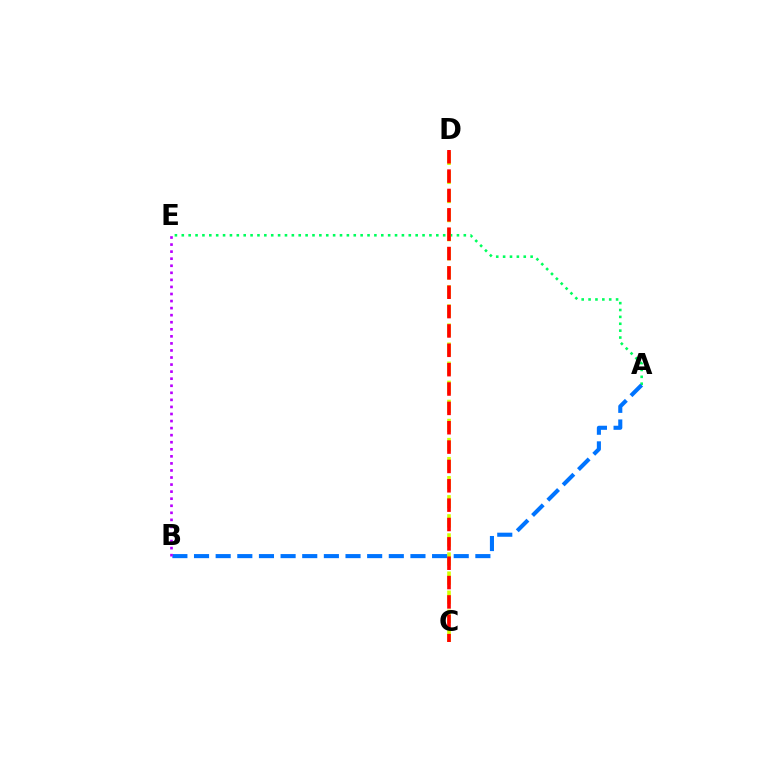{('A', 'E'): [{'color': '#00ff5c', 'line_style': 'dotted', 'thickness': 1.87}], ('C', 'D'): [{'color': '#d1ff00', 'line_style': 'dashed', 'thickness': 2.59}, {'color': '#ff0000', 'line_style': 'dashed', 'thickness': 2.63}], ('A', 'B'): [{'color': '#0074ff', 'line_style': 'dashed', 'thickness': 2.94}], ('B', 'E'): [{'color': '#b900ff', 'line_style': 'dotted', 'thickness': 1.92}]}